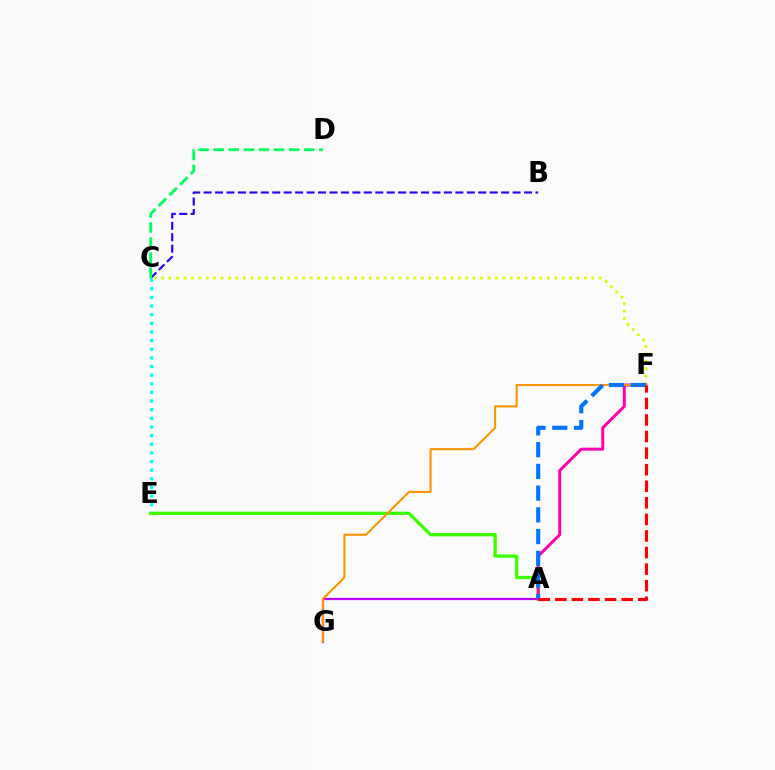{('C', 'F'): [{'color': '#d1ff00', 'line_style': 'dotted', 'thickness': 2.01}], ('B', 'C'): [{'color': '#2500ff', 'line_style': 'dashed', 'thickness': 1.55}], ('C', 'E'): [{'color': '#00fff6', 'line_style': 'dotted', 'thickness': 2.35}], ('A', 'E'): [{'color': '#3dff00', 'line_style': 'solid', 'thickness': 2.37}], ('A', 'G'): [{'color': '#b900ff', 'line_style': 'solid', 'thickness': 1.6}], ('A', 'F'): [{'color': '#ff00ac', 'line_style': 'solid', 'thickness': 2.14}, {'color': '#0074ff', 'line_style': 'dashed', 'thickness': 2.95}, {'color': '#ff0000', 'line_style': 'dashed', 'thickness': 2.25}], ('F', 'G'): [{'color': '#ff9400', 'line_style': 'solid', 'thickness': 1.51}], ('C', 'D'): [{'color': '#00ff5c', 'line_style': 'dashed', 'thickness': 2.05}]}